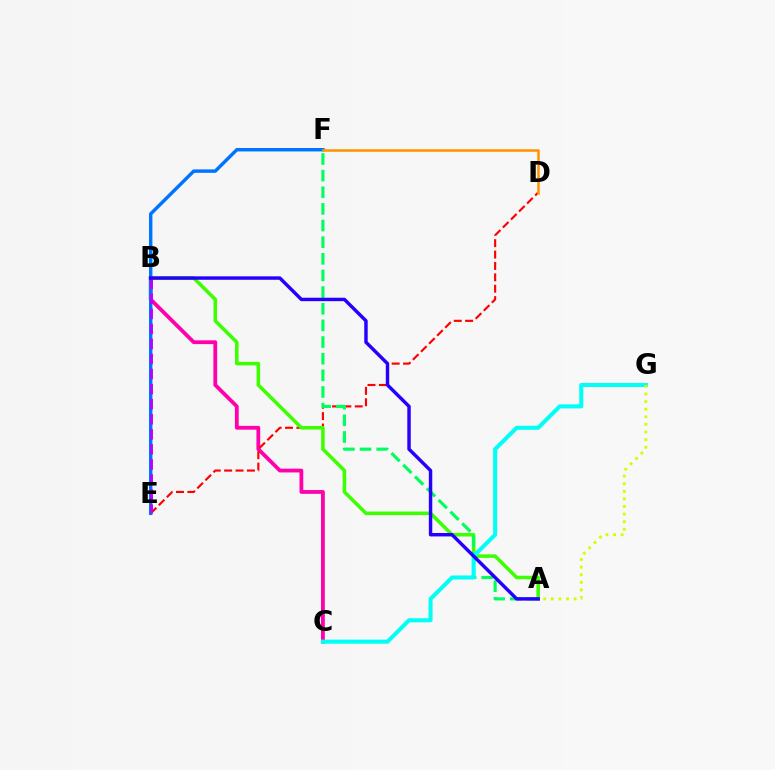{('B', 'C'): [{'color': '#ff00ac', 'line_style': 'solid', 'thickness': 2.73}], ('D', 'E'): [{'color': '#ff0000', 'line_style': 'dashed', 'thickness': 1.55}], ('A', 'B'): [{'color': '#3dff00', 'line_style': 'solid', 'thickness': 2.56}, {'color': '#2500ff', 'line_style': 'solid', 'thickness': 2.48}], ('A', 'F'): [{'color': '#00ff5c', 'line_style': 'dashed', 'thickness': 2.26}], ('E', 'F'): [{'color': '#0074ff', 'line_style': 'solid', 'thickness': 2.47}], ('C', 'G'): [{'color': '#00fff6', 'line_style': 'solid', 'thickness': 2.92}], ('B', 'E'): [{'color': '#b900ff', 'line_style': 'dashed', 'thickness': 2.05}], ('A', 'G'): [{'color': '#d1ff00', 'line_style': 'dotted', 'thickness': 2.06}], ('D', 'F'): [{'color': '#ff9400', 'line_style': 'solid', 'thickness': 1.83}]}